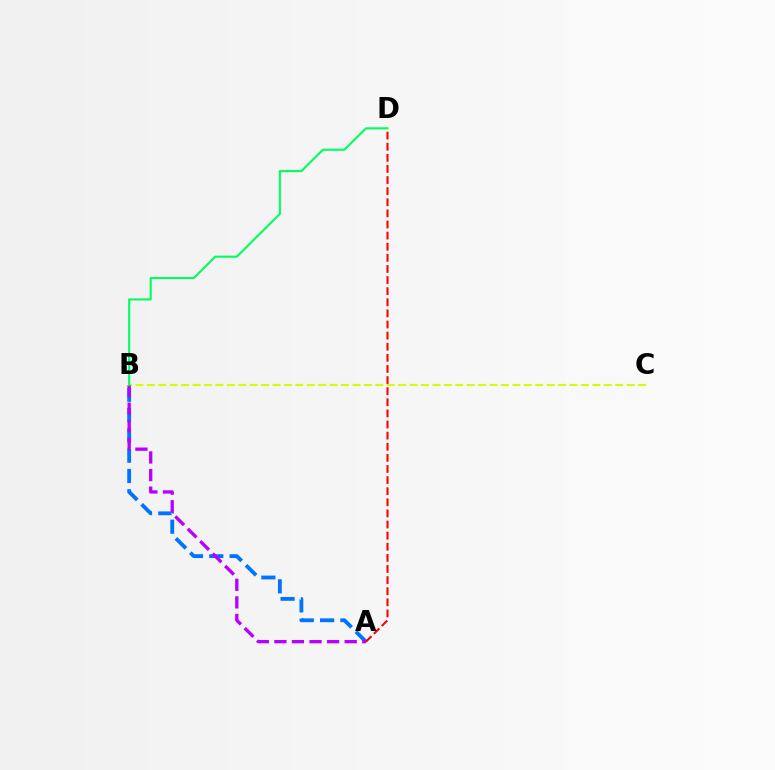{('A', 'B'): [{'color': '#0074ff', 'line_style': 'dashed', 'thickness': 2.76}, {'color': '#b900ff', 'line_style': 'dashed', 'thickness': 2.39}], ('B', 'C'): [{'color': '#d1ff00', 'line_style': 'dashed', 'thickness': 1.55}], ('A', 'D'): [{'color': '#ff0000', 'line_style': 'dashed', 'thickness': 1.51}], ('B', 'D'): [{'color': '#00ff5c', 'line_style': 'solid', 'thickness': 1.51}]}